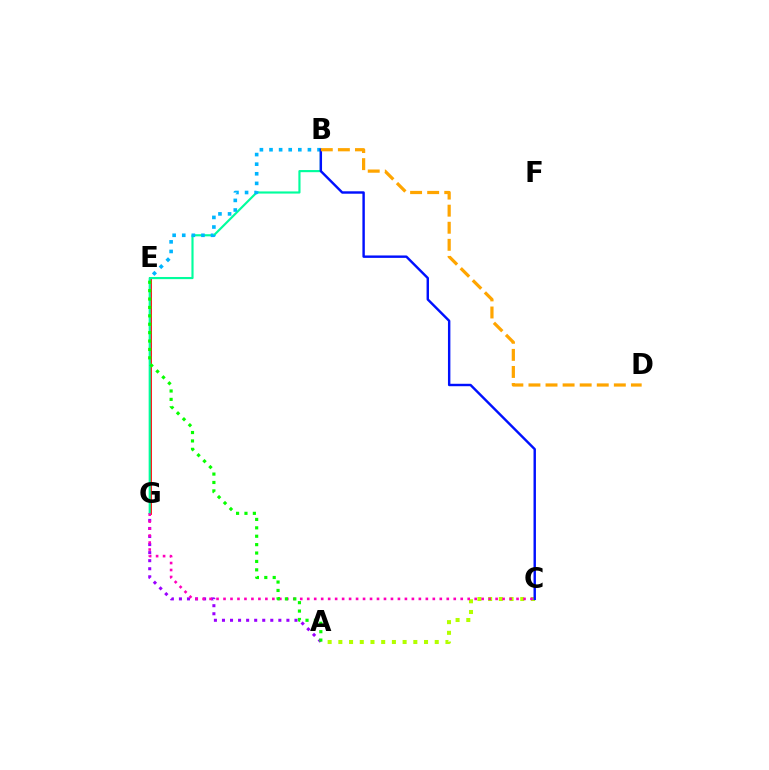{('E', 'G'): [{'color': '#ff0000', 'line_style': 'solid', 'thickness': 1.99}], ('A', 'G'): [{'color': '#9b00ff', 'line_style': 'dotted', 'thickness': 2.19}], ('B', 'G'): [{'color': '#00ff9d', 'line_style': 'solid', 'thickness': 1.55}], ('A', 'C'): [{'color': '#b3ff00', 'line_style': 'dotted', 'thickness': 2.91}], ('B', 'E'): [{'color': '#00b5ff', 'line_style': 'dotted', 'thickness': 2.61}], ('B', 'C'): [{'color': '#0010ff', 'line_style': 'solid', 'thickness': 1.74}], ('C', 'G'): [{'color': '#ff00bd', 'line_style': 'dotted', 'thickness': 1.9}], ('B', 'D'): [{'color': '#ffa500', 'line_style': 'dashed', 'thickness': 2.32}], ('A', 'E'): [{'color': '#08ff00', 'line_style': 'dotted', 'thickness': 2.28}]}